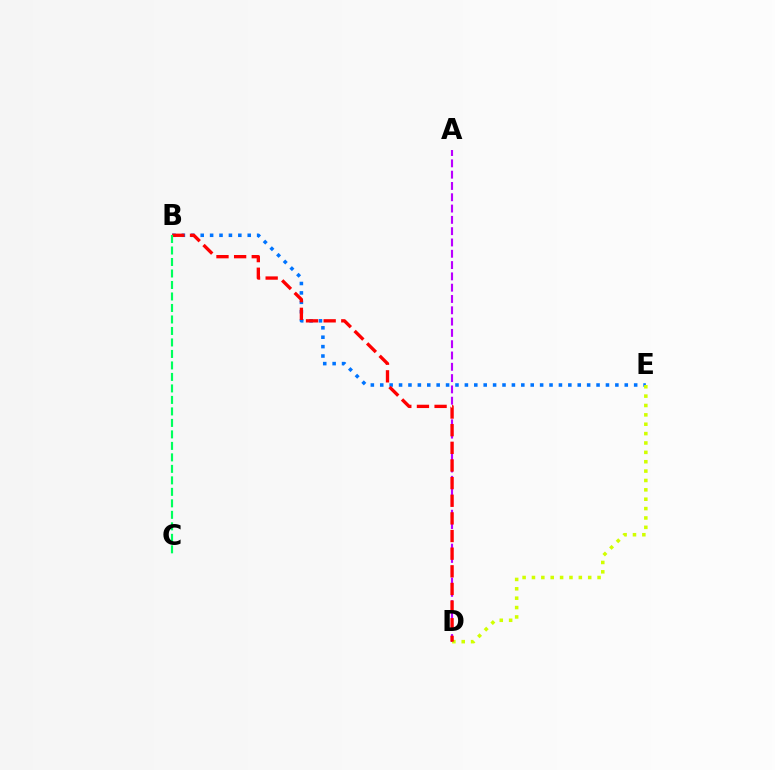{('B', 'E'): [{'color': '#0074ff', 'line_style': 'dotted', 'thickness': 2.56}], ('A', 'D'): [{'color': '#b900ff', 'line_style': 'dashed', 'thickness': 1.54}], ('D', 'E'): [{'color': '#d1ff00', 'line_style': 'dotted', 'thickness': 2.55}], ('B', 'D'): [{'color': '#ff0000', 'line_style': 'dashed', 'thickness': 2.4}], ('B', 'C'): [{'color': '#00ff5c', 'line_style': 'dashed', 'thickness': 1.56}]}